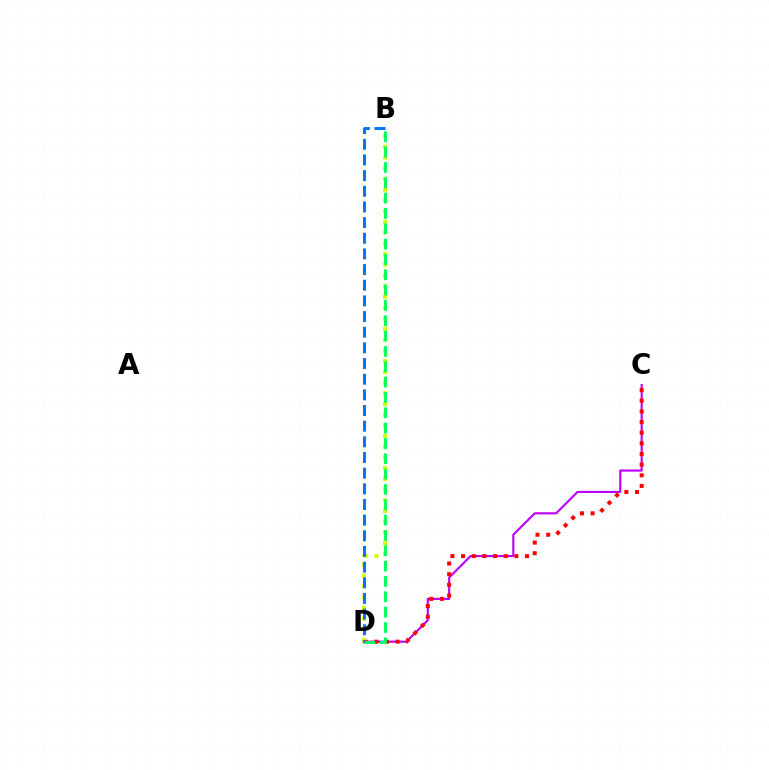{('C', 'D'): [{'color': '#b900ff', 'line_style': 'solid', 'thickness': 1.54}, {'color': '#ff0000', 'line_style': 'dotted', 'thickness': 2.89}], ('B', 'D'): [{'color': '#d1ff00', 'line_style': 'dotted', 'thickness': 2.91}, {'color': '#0074ff', 'line_style': 'dashed', 'thickness': 2.13}, {'color': '#00ff5c', 'line_style': 'dashed', 'thickness': 2.08}]}